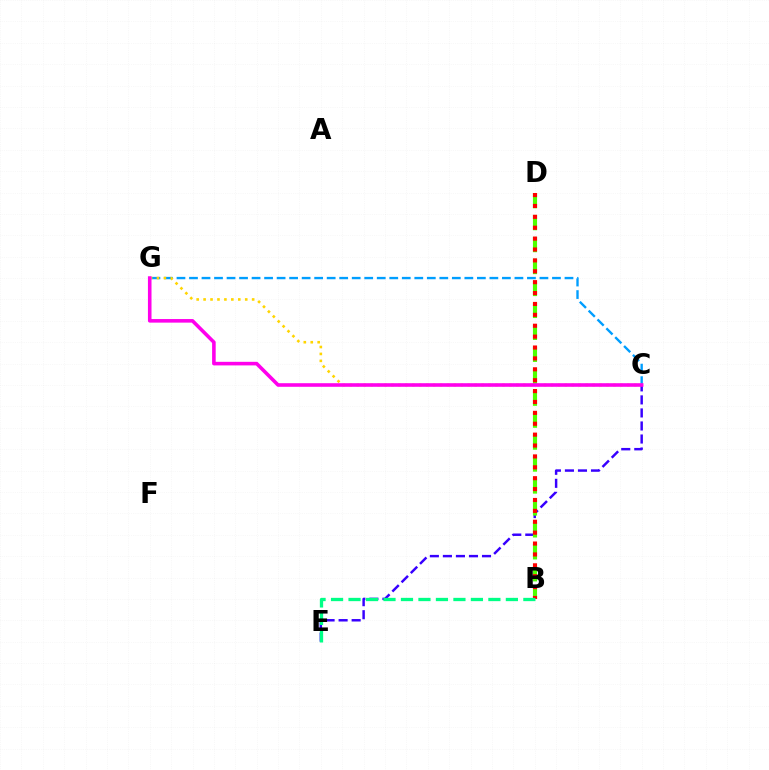{('C', 'E'): [{'color': '#3700ff', 'line_style': 'dashed', 'thickness': 1.77}], ('C', 'G'): [{'color': '#009eff', 'line_style': 'dashed', 'thickness': 1.7}, {'color': '#ffd500', 'line_style': 'dotted', 'thickness': 1.88}, {'color': '#ff00ed', 'line_style': 'solid', 'thickness': 2.58}], ('B', 'D'): [{'color': '#4fff00', 'line_style': 'dashed', 'thickness': 2.98}, {'color': '#ff0000', 'line_style': 'dotted', 'thickness': 2.96}], ('B', 'E'): [{'color': '#00ff86', 'line_style': 'dashed', 'thickness': 2.38}]}